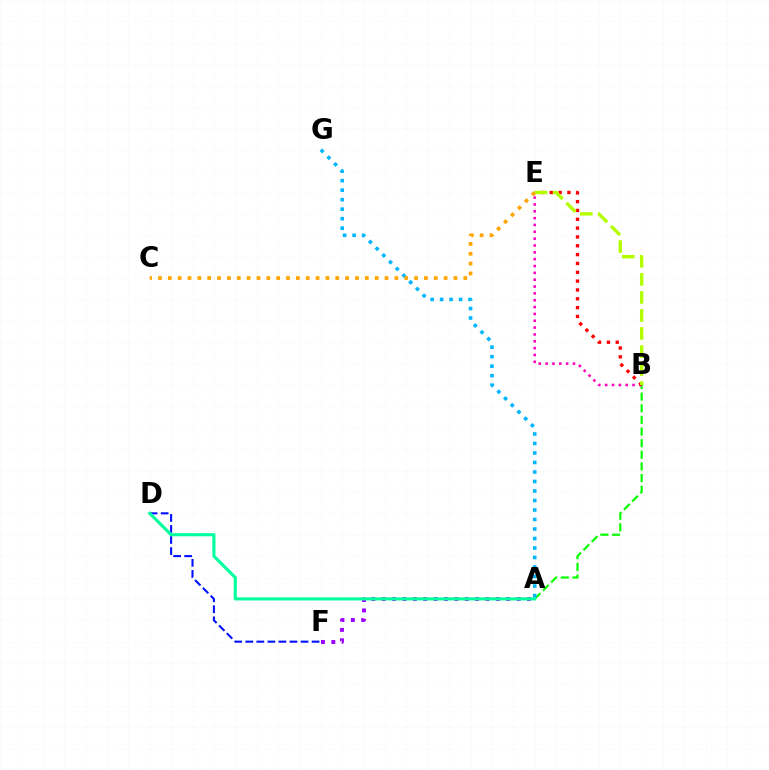{('A', 'B'): [{'color': '#08ff00', 'line_style': 'dashed', 'thickness': 1.58}], ('D', 'F'): [{'color': '#0010ff', 'line_style': 'dashed', 'thickness': 1.5}], ('A', 'F'): [{'color': '#9b00ff', 'line_style': 'dotted', 'thickness': 2.82}], ('B', 'E'): [{'color': '#ff00bd', 'line_style': 'dotted', 'thickness': 1.86}, {'color': '#ff0000', 'line_style': 'dotted', 'thickness': 2.4}, {'color': '#b3ff00', 'line_style': 'dashed', 'thickness': 2.45}], ('A', 'D'): [{'color': '#00ff9d', 'line_style': 'solid', 'thickness': 2.24}], ('A', 'G'): [{'color': '#00b5ff', 'line_style': 'dotted', 'thickness': 2.58}], ('C', 'E'): [{'color': '#ffa500', 'line_style': 'dotted', 'thickness': 2.68}]}